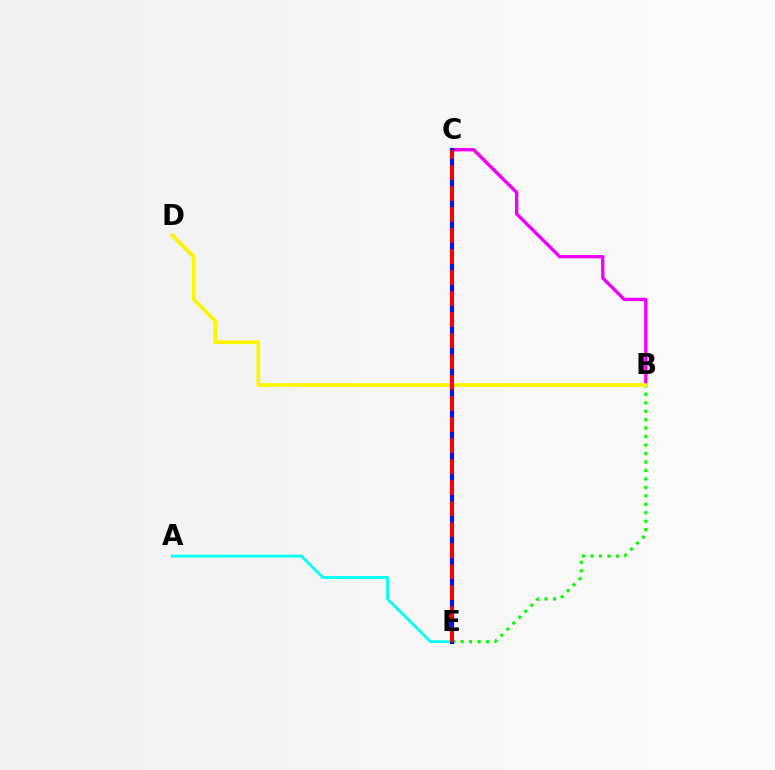{('B', 'C'): [{'color': '#ee00ff', 'line_style': 'solid', 'thickness': 2.41}], ('A', 'E'): [{'color': '#00fff6', 'line_style': 'solid', 'thickness': 2.01}], ('B', 'E'): [{'color': '#08ff00', 'line_style': 'dotted', 'thickness': 2.3}], ('B', 'D'): [{'color': '#fcf500', 'line_style': 'solid', 'thickness': 2.68}], ('C', 'E'): [{'color': '#0010ff', 'line_style': 'solid', 'thickness': 2.94}, {'color': '#ff0000', 'line_style': 'dashed', 'thickness': 2.85}]}